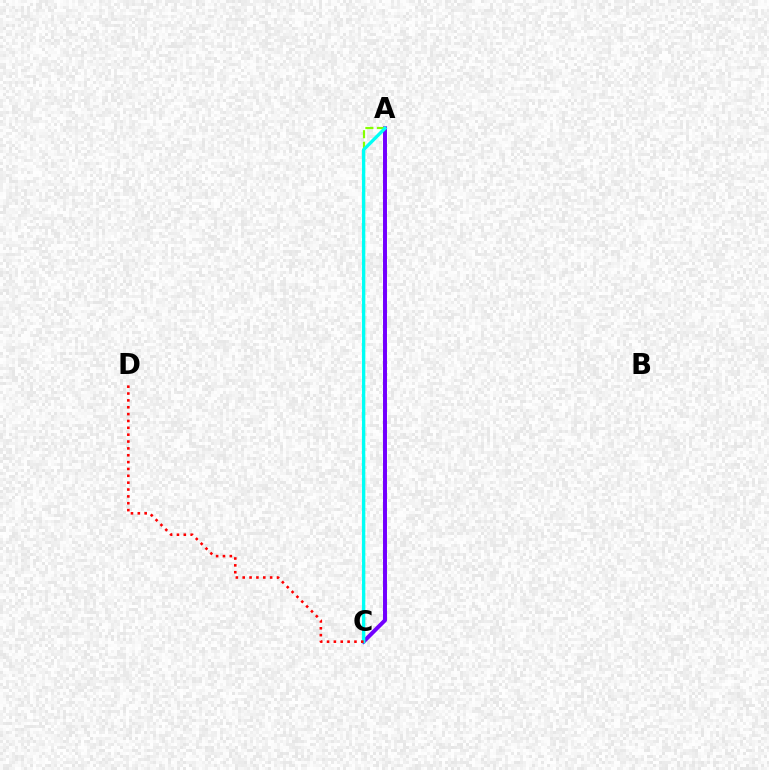{('A', 'C'): [{'color': '#7200ff', 'line_style': 'solid', 'thickness': 2.86}, {'color': '#84ff00', 'line_style': 'dashed', 'thickness': 1.57}, {'color': '#00fff6', 'line_style': 'solid', 'thickness': 2.39}], ('C', 'D'): [{'color': '#ff0000', 'line_style': 'dotted', 'thickness': 1.86}]}